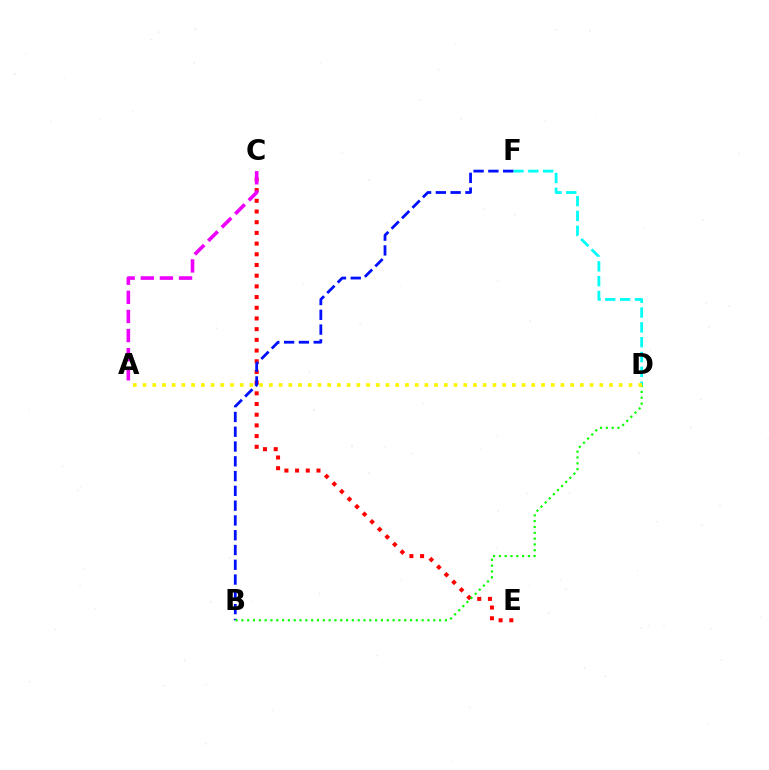{('C', 'E'): [{'color': '#ff0000', 'line_style': 'dotted', 'thickness': 2.91}], ('A', 'C'): [{'color': '#ee00ff', 'line_style': 'dashed', 'thickness': 2.6}], ('D', 'F'): [{'color': '#00fff6', 'line_style': 'dashed', 'thickness': 2.01}], ('B', 'F'): [{'color': '#0010ff', 'line_style': 'dashed', 'thickness': 2.01}], ('B', 'D'): [{'color': '#08ff00', 'line_style': 'dotted', 'thickness': 1.58}], ('A', 'D'): [{'color': '#fcf500', 'line_style': 'dotted', 'thickness': 2.64}]}